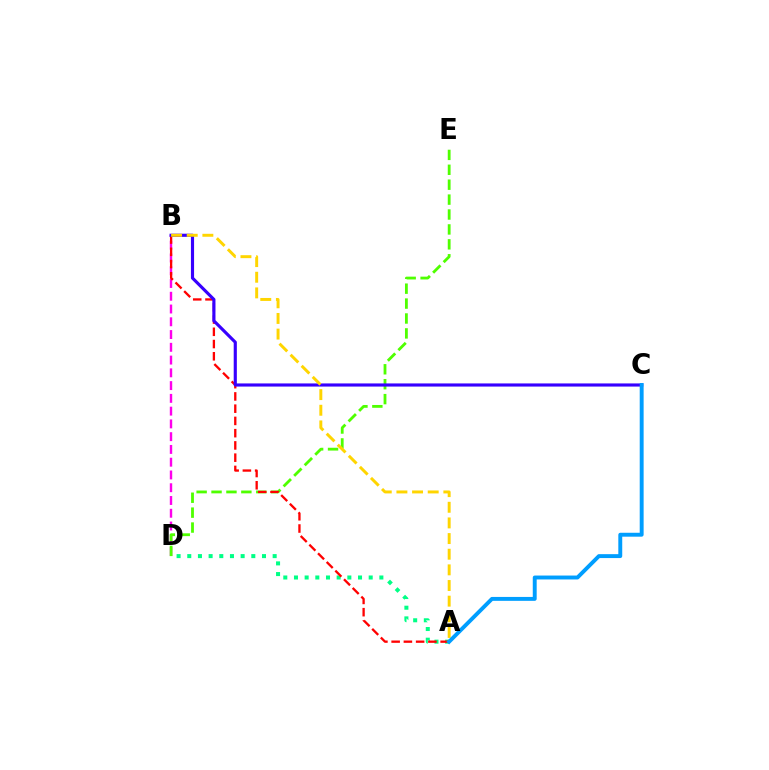{('B', 'D'): [{'color': '#ff00ed', 'line_style': 'dashed', 'thickness': 1.73}], ('A', 'D'): [{'color': '#00ff86', 'line_style': 'dotted', 'thickness': 2.9}], ('D', 'E'): [{'color': '#4fff00', 'line_style': 'dashed', 'thickness': 2.03}], ('A', 'B'): [{'color': '#ff0000', 'line_style': 'dashed', 'thickness': 1.66}, {'color': '#ffd500', 'line_style': 'dashed', 'thickness': 2.13}], ('B', 'C'): [{'color': '#3700ff', 'line_style': 'solid', 'thickness': 2.26}], ('A', 'C'): [{'color': '#009eff', 'line_style': 'solid', 'thickness': 2.82}]}